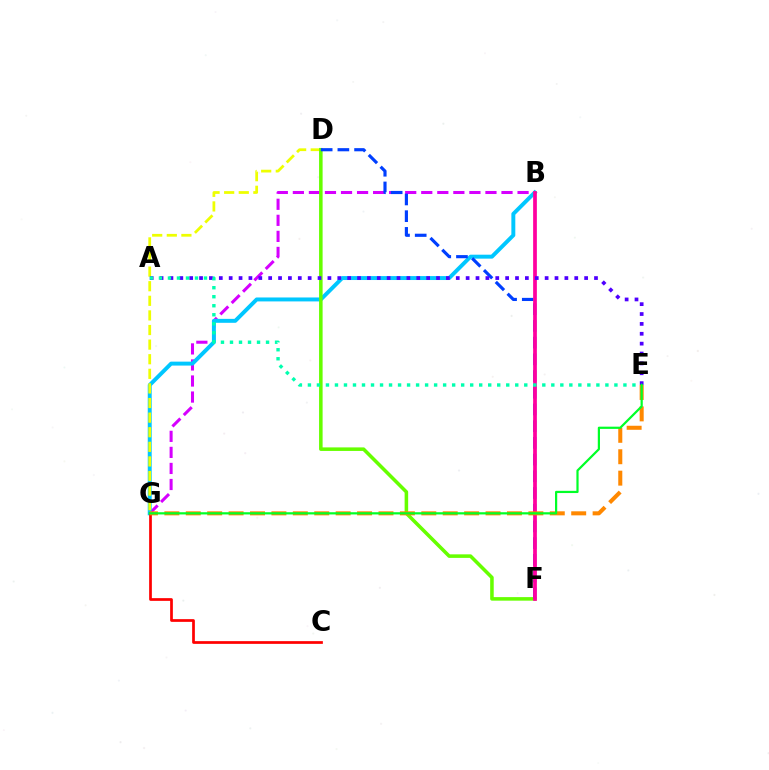{('B', 'G'): [{'color': '#d600ff', 'line_style': 'dashed', 'thickness': 2.18}, {'color': '#00c7ff', 'line_style': 'solid', 'thickness': 2.84}], ('D', 'G'): [{'color': '#eeff00', 'line_style': 'dashed', 'thickness': 1.98}], ('D', 'F'): [{'color': '#66ff00', 'line_style': 'solid', 'thickness': 2.55}, {'color': '#003fff', 'line_style': 'dashed', 'thickness': 2.27}], ('C', 'G'): [{'color': '#ff0000', 'line_style': 'solid', 'thickness': 1.96}], ('B', 'F'): [{'color': '#ff00a0', 'line_style': 'solid', 'thickness': 2.68}], ('E', 'G'): [{'color': '#ff8800', 'line_style': 'dashed', 'thickness': 2.91}, {'color': '#00ff27', 'line_style': 'solid', 'thickness': 1.59}], ('A', 'E'): [{'color': '#4f00ff', 'line_style': 'dotted', 'thickness': 2.68}, {'color': '#00ffaf', 'line_style': 'dotted', 'thickness': 2.45}]}